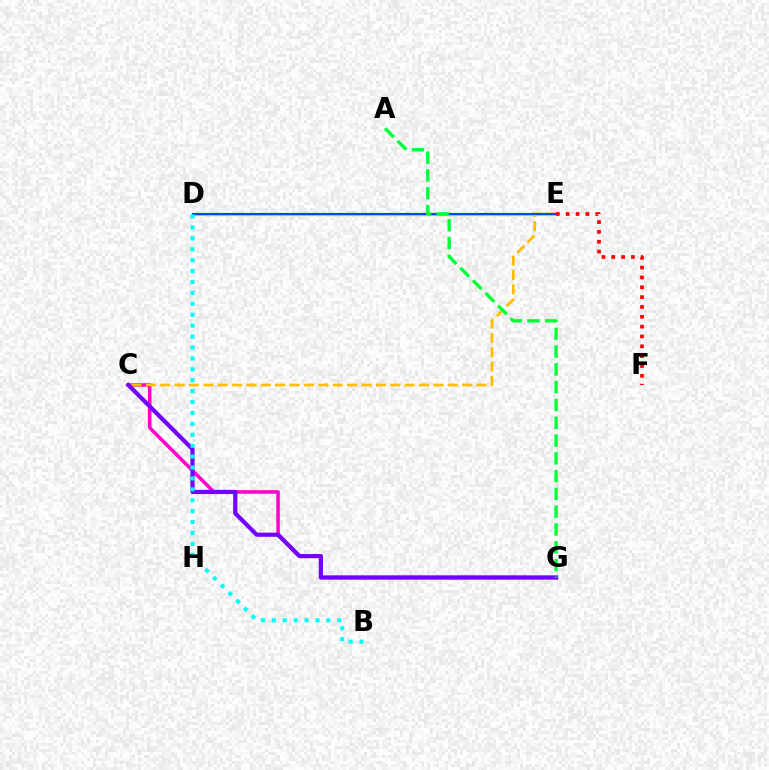{('D', 'E'): [{'color': '#84ff00', 'line_style': 'solid', 'thickness': 2.38}, {'color': '#004bff', 'line_style': 'solid', 'thickness': 1.51}], ('C', 'G'): [{'color': '#ff00cf', 'line_style': 'solid', 'thickness': 2.53}, {'color': '#7200ff', 'line_style': 'solid', 'thickness': 3.0}], ('C', 'E'): [{'color': '#ffbd00', 'line_style': 'dashed', 'thickness': 1.95}], ('E', 'F'): [{'color': '#ff0000', 'line_style': 'dotted', 'thickness': 2.67}], ('A', 'G'): [{'color': '#00ff39', 'line_style': 'dashed', 'thickness': 2.42}], ('B', 'D'): [{'color': '#00fff6', 'line_style': 'dotted', 'thickness': 2.97}]}